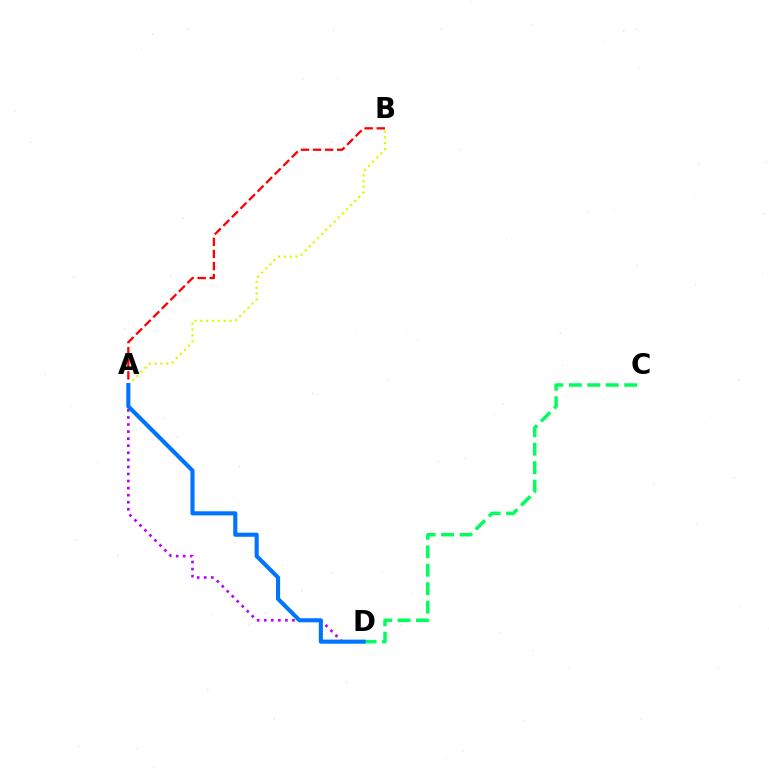{('C', 'D'): [{'color': '#00ff5c', 'line_style': 'dashed', 'thickness': 2.51}], ('A', 'B'): [{'color': '#ff0000', 'line_style': 'dashed', 'thickness': 1.64}, {'color': '#d1ff00', 'line_style': 'dotted', 'thickness': 1.59}], ('A', 'D'): [{'color': '#b900ff', 'line_style': 'dotted', 'thickness': 1.92}, {'color': '#0074ff', 'line_style': 'solid', 'thickness': 2.95}]}